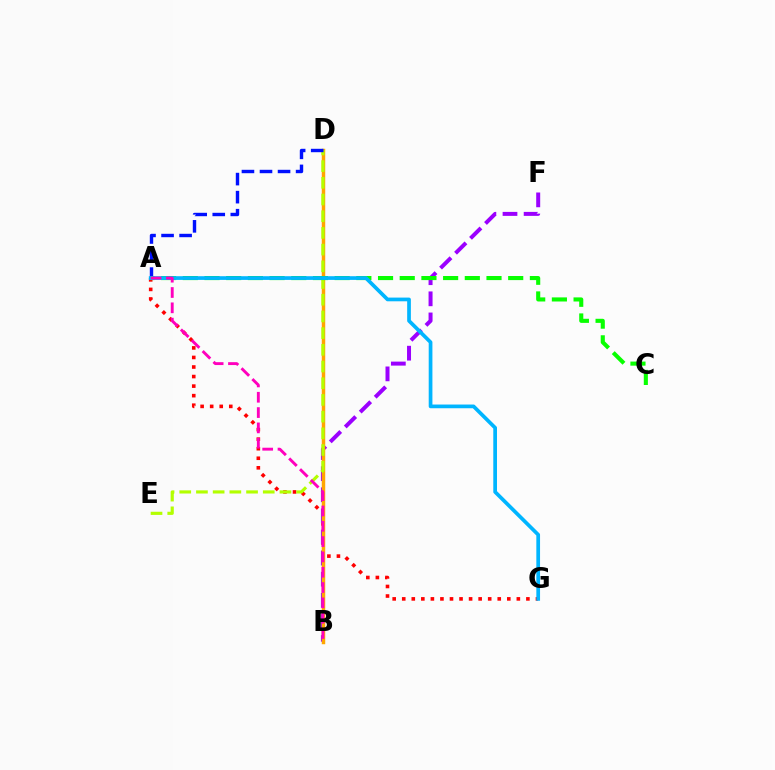{('A', 'G'): [{'color': '#ff0000', 'line_style': 'dotted', 'thickness': 2.59}, {'color': '#00b5ff', 'line_style': 'solid', 'thickness': 2.67}], ('B', 'F'): [{'color': '#9b00ff', 'line_style': 'dashed', 'thickness': 2.87}], ('B', 'D'): [{'color': '#00ff9d', 'line_style': 'dotted', 'thickness': 1.84}, {'color': '#ffa500', 'line_style': 'solid', 'thickness': 2.49}], ('D', 'E'): [{'color': '#b3ff00', 'line_style': 'dashed', 'thickness': 2.27}], ('A', 'D'): [{'color': '#0010ff', 'line_style': 'dashed', 'thickness': 2.45}], ('A', 'C'): [{'color': '#08ff00', 'line_style': 'dashed', 'thickness': 2.95}], ('A', 'B'): [{'color': '#ff00bd', 'line_style': 'dashed', 'thickness': 2.08}]}